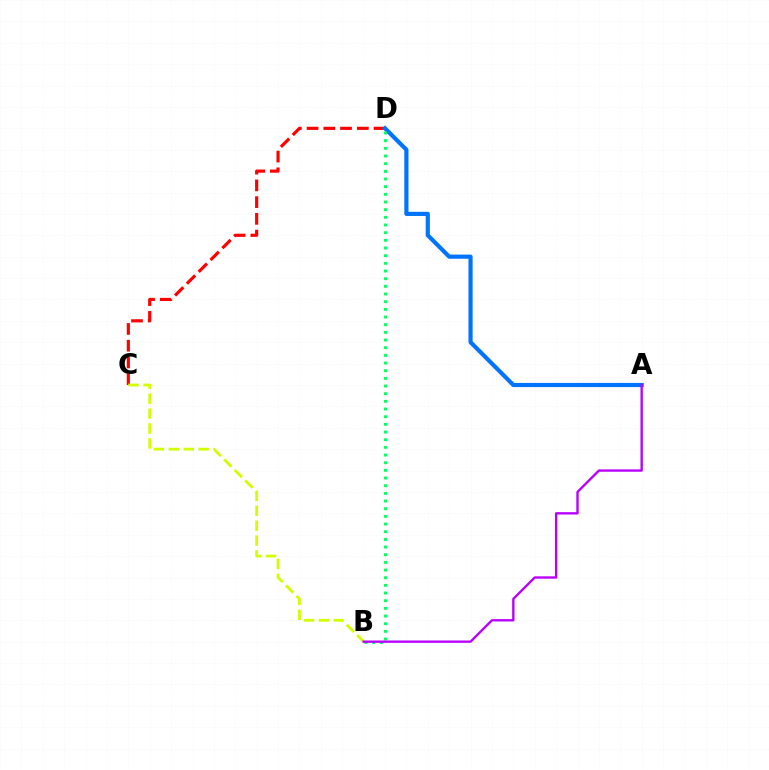{('C', 'D'): [{'color': '#ff0000', 'line_style': 'dashed', 'thickness': 2.27}], ('B', 'C'): [{'color': '#d1ff00', 'line_style': 'dashed', 'thickness': 2.03}], ('A', 'D'): [{'color': '#0074ff', 'line_style': 'solid', 'thickness': 3.0}], ('B', 'D'): [{'color': '#00ff5c', 'line_style': 'dotted', 'thickness': 2.08}], ('A', 'B'): [{'color': '#b900ff', 'line_style': 'solid', 'thickness': 1.7}]}